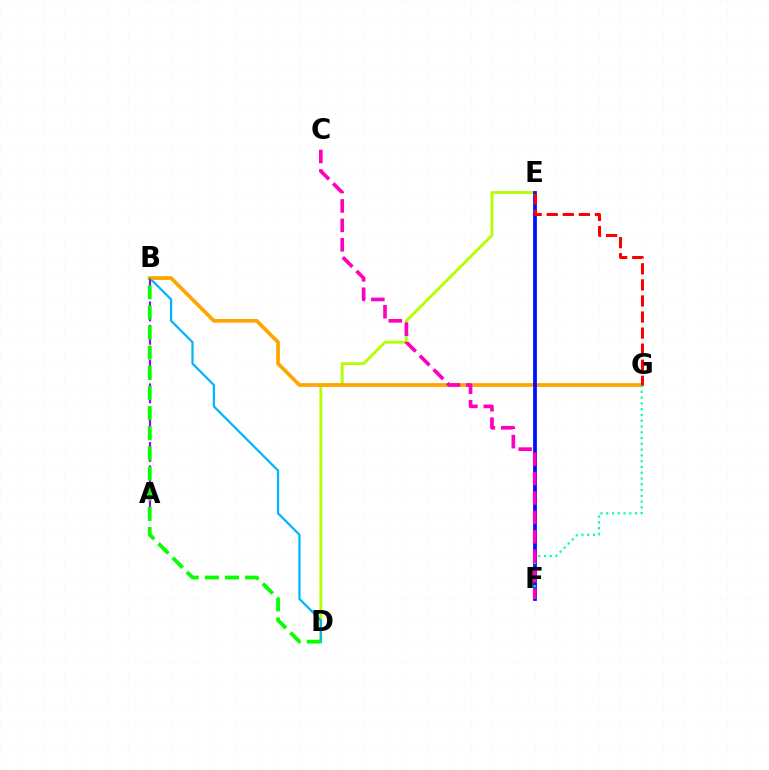{('D', 'E'): [{'color': '#b3ff00', 'line_style': 'solid', 'thickness': 2.05}], ('B', 'D'): [{'color': '#00b5ff', 'line_style': 'solid', 'thickness': 1.61}, {'color': '#08ff00', 'line_style': 'dashed', 'thickness': 2.74}], ('B', 'G'): [{'color': '#ffa500', 'line_style': 'solid', 'thickness': 2.68}], ('E', 'F'): [{'color': '#0010ff', 'line_style': 'solid', 'thickness': 2.72}], ('F', 'G'): [{'color': '#00ff9d', 'line_style': 'dotted', 'thickness': 1.57}], ('E', 'G'): [{'color': '#ff0000', 'line_style': 'dashed', 'thickness': 2.18}], ('A', 'B'): [{'color': '#9b00ff', 'line_style': 'dashed', 'thickness': 1.59}], ('C', 'F'): [{'color': '#ff00bd', 'line_style': 'dashed', 'thickness': 2.64}]}